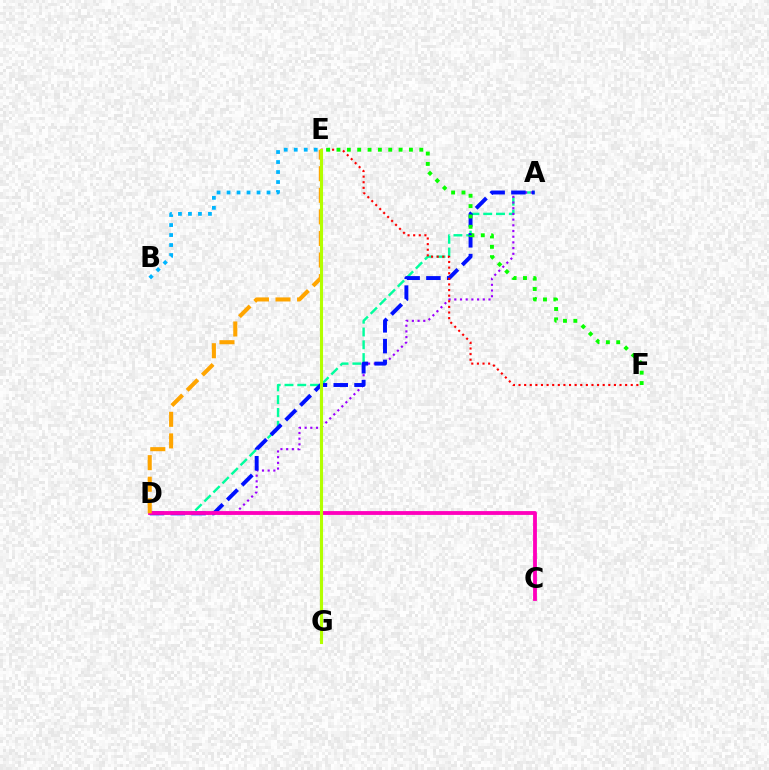{('A', 'D'): [{'color': '#00ff9d', 'line_style': 'dashed', 'thickness': 1.74}, {'color': '#9b00ff', 'line_style': 'dotted', 'thickness': 1.55}, {'color': '#0010ff', 'line_style': 'dashed', 'thickness': 2.82}], ('B', 'E'): [{'color': '#00b5ff', 'line_style': 'dotted', 'thickness': 2.72}], ('E', 'F'): [{'color': '#ff0000', 'line_style': 'dotted', 'thickness': 1.52}, {'color': '#08ff00', 'line_style': 'dotted', 'thickness': 2.81}], ('C', 'D'): [{'color': '#ff00bd', 'line_style': 'solid', 'thickness': 2.76}], ('D', 'E'): [{'color': '#ffa500', 'line_style': 'dashed', 'thickness': 2.93}], ('E', 'G'): [{'color': '#b3ff00', 'line_style': 'solid', 'thickness': 2.23}]}